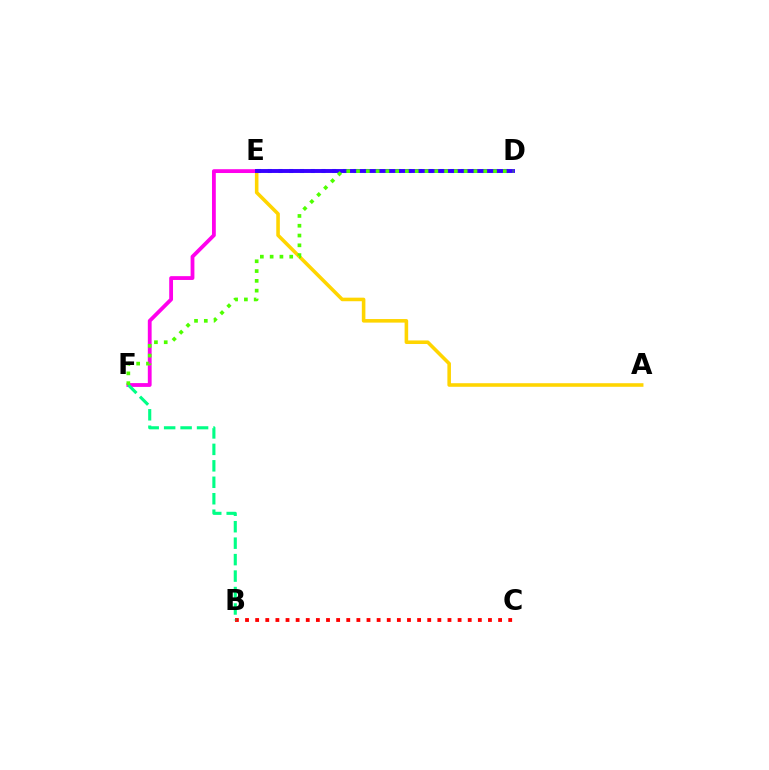{('B', 'C'): [{'color': '#ff0000', 'line_style': 'dotted', 'thickness': 2.75}], ('A', 'E'): [{'color': '#ffd500', 'line_style': 'solid', 'thickness': 2.57}], ('D', 'E'): [{'color': '#009eff', 'line_style': 'dotted', 'thickness': 2.92}, {'color': '#3700ff', 'line_style': 'solid', 'thickness': 2.81}], ('E', 'F'): [{'color': '#ff00ed', 'line_style': 'solid', 'thickness': 2.74}], ('B', 'F'): [{'color': '#00ff86', 'line_style': 'dashed', 'thickness': 2.24}], ('D', 'F'): [{'color': '#4fff00', 'line_style': 'dotted', 'thickness': 2.66}]}